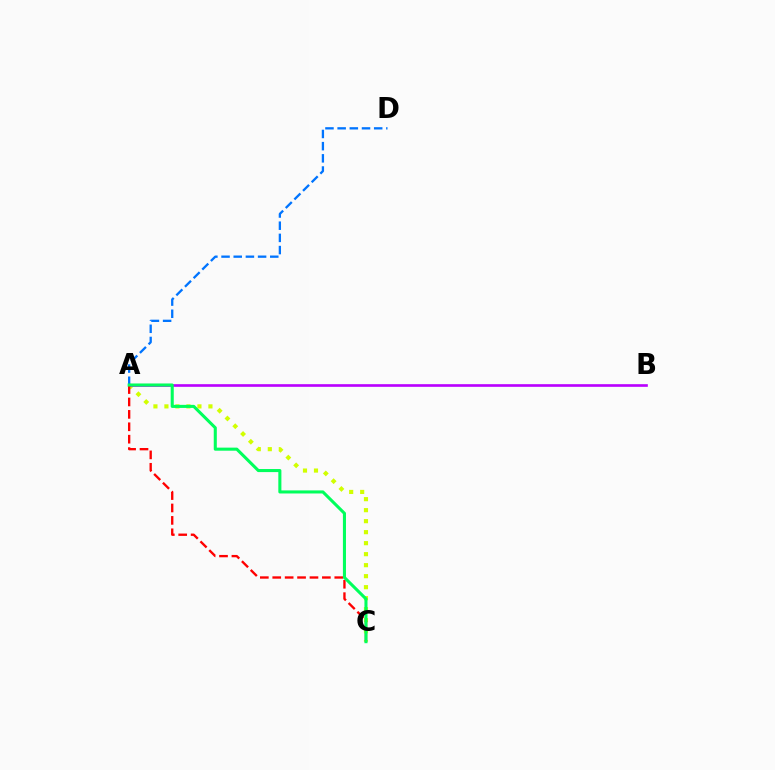{('A', 'C'): [{'color': '#d1ff00', 'line_style': 'dotted', 'thickness': 2.99}, {'color': '#ff0000', 'line_style': 'dashed', 'thickness': 1.69}, {'color': '#00ff5c', 'line_style': 'solid', 'thickness': 2.21}], ('A', 'B'): [{'color': '#b900ff', 'line_style': 'solid', 'thickness': 1.91}], ('A', 'D'): [{'color': '#0074ff', 'line_style': 'dashed', 'thickness': 1.66}]}